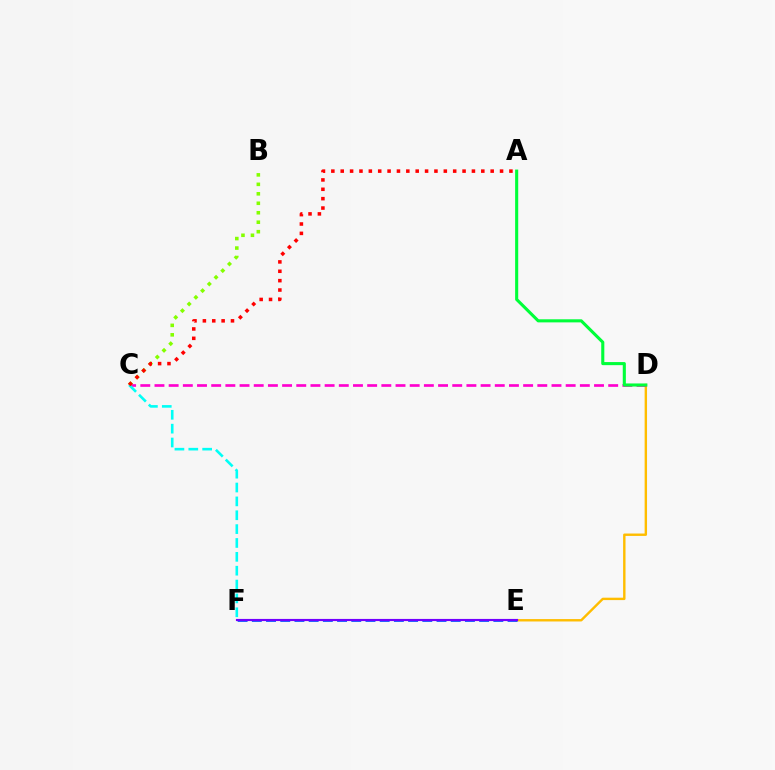{('D', 'E'): [{'color': '#ffbd00', 'line_style': 'solid', 'thickness': 1.73}], ('E', 'F'): [{'color': '#004bff', 'line_style': 'dashed', 'thickness': 1.93}, {'color': '#7200ff', 'line_style': 'solid', 'thickness': 1.54}], ('C', 'D'): [{'color': '#ff00cf', 'line_style': 'dashed', 'thickness': 1.93}], ('B', 'C'): [{'color': '#84ff00', 'line_style': 'dotted', 'thickness': 2.57}], ('C', 'F'): [{'color': '#00fff6', 'line_style': 'dashed', 'thickness': 1.88}], ('A', 'C'): [{'color': '#ff0000', 'line_style': 'dotted', 'thickness': 2.55}], ('A', 'D'): [{'color': '#00ff39', 'line_style': 'solid', 'thickness': 2.23}]}